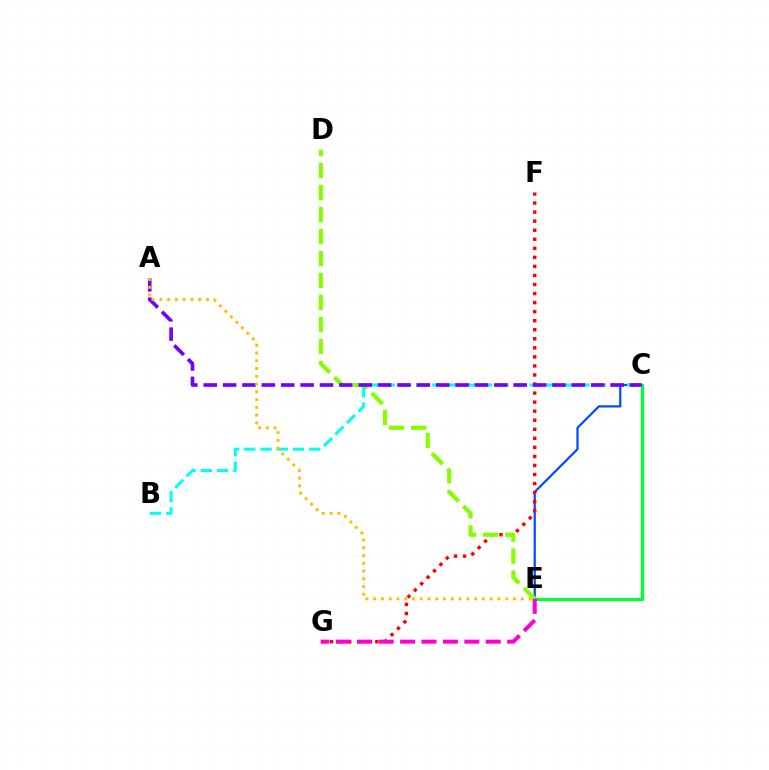{('C', 'E'): [{'color': '#004bff', 'line_style': 'solid', 'thickness': 1.59}, {'color': '#00ff39', 'line_style': 'solid', 'thickness': 2.33}], ('F', 'G'): [{'color': '#ff0000', 'line_style': 'dotted', 'thickness': 2.46}], ('B', 'C'): [{'color': '#00fff6', 'line_style': 'dashed', 'thickness': 2.2}], ('D', 'E'): [{'color': '#84ff00', 'line_style': 'dashed', 'thickness': 2.99}], ('A', 'C'): [{'color': '#7200ff', 'line_style': 'dashed', 'thickness': 2.63}], ('E', 'G'): [{'color': '#ff00cf', 'line_style': 'dashed', 'thickness': 2.91}], ('A', 'E'): [{'color': '#ffbd00', 'line_style': 'dotted', 'thickness': 2.11}]}